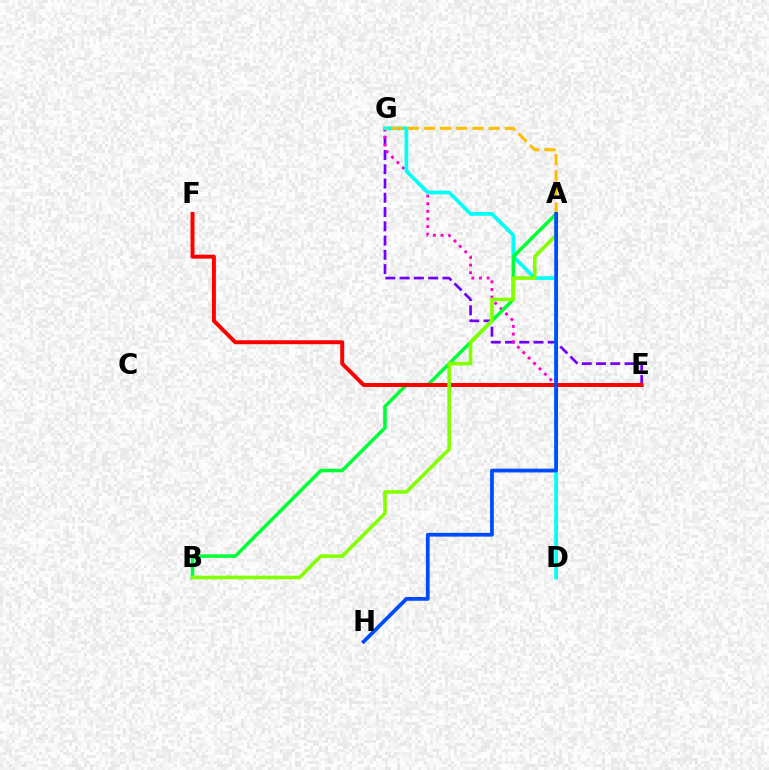{('E', 'G'): [{'color': '#7200ff', 'line_style': 'dashed', 'thickness': 1.94}, {'color': '#ff00cf', 'line_style': 'dotted', 'thickness': 2.07}], ('D', 'G'): [{'color': '#00fff6', 'line_style': 'solid', 'thickness': 2.69}], ('A', 'B'): [{'color': '#00ff39', 'line_style': 'solid', 'thickness': 2.54}, {'color': '#84ff00', 'line_style': 'solid', 'thickness': 2.6}], ('E', 'F'): [{'color': '#ff0000', 'line_style': 'solid', 'thickness': 2.85}], ('A', 'G'): [{'color': '#ffbd00', 'line_style': 'dashed', 'thickness': 2.2}], ('A', 'H'): [{'color': '#004bff', 'line_style': 'solid', 'thickness': 2.72}]}